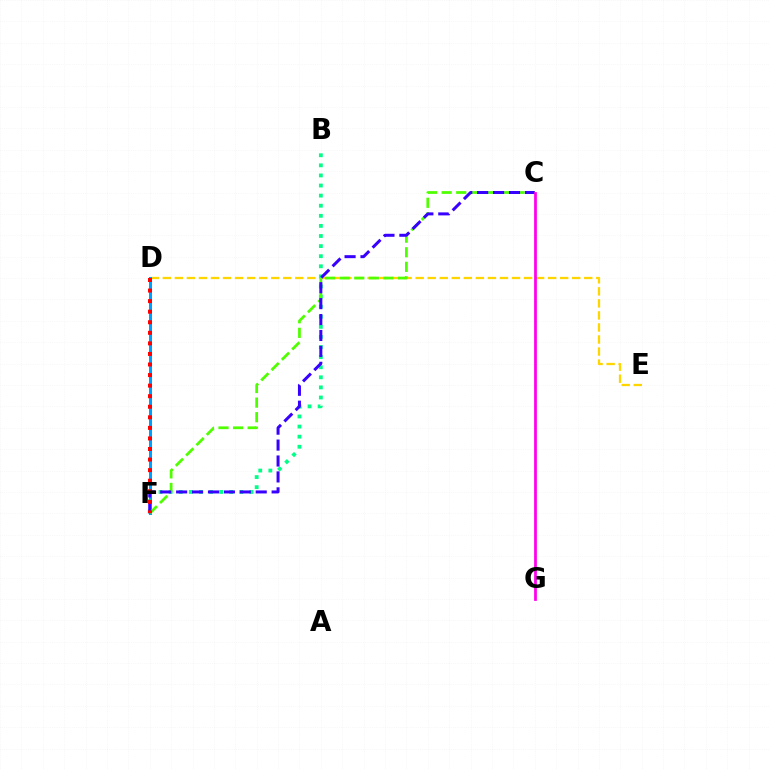{('D', 'E'): [{'color': '#ffd500', 'line_style': 'dashed', 'thickness': 1.64}], ('D', 'F'): [{'color': '#009eff', 'line_style': 'solid', 'thickness': 2.17}, {'color': '#ff0000', 'line_style': 'dotted', 'thickness': 2.87}], ('B', 'F'): [{'color': '#00ff86', 'line_style': 'dotted', 'thickness': 2.74}], ('C', 'F'): [{'color': '#4fff00', 'line_style': 'dashed', 'thickness': 1.98}, {'color': '#3700ff', 'line_style': 'dashed', 'thickness': 2.16}], ('C', 'G'): [{'color': '#ff00ed', 'line_style': 'solid', 'thickness': 1.99}]}